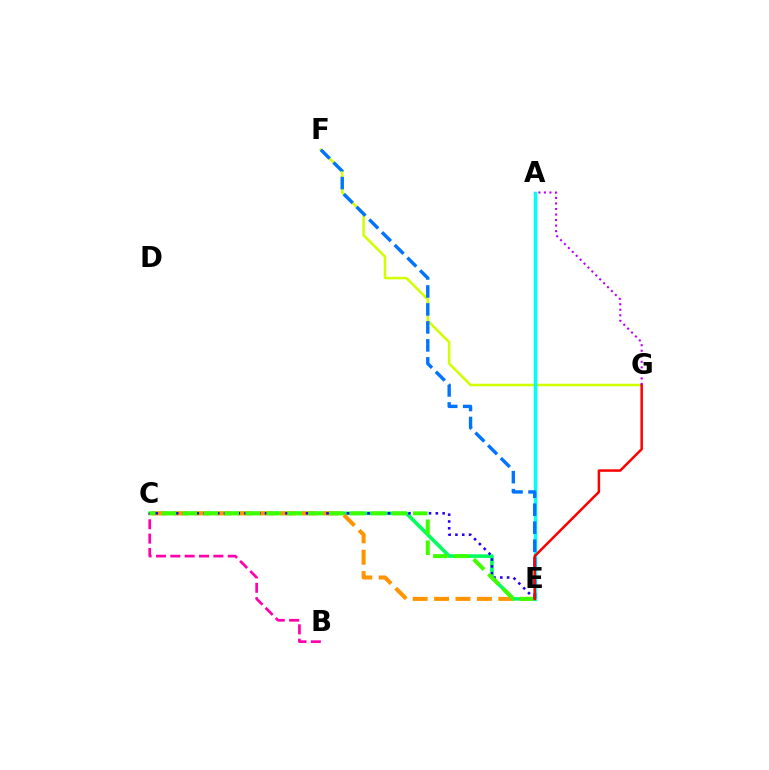{('F', 'G'): [{'color': '#d1ff00', 'line_style': 'solid', 'thickness': 1.83}], ('C', 'E'): [{'color': '#00ff5c', 'line_style': 'solid', 'thickness': 2.59}, {'color': '#ff9400', 'line_style': 'dashed', 'thickness': 2.91}, {'color': '#2500ff', 'line_style': 'dotted', 'thickness': 1.86}, {'color': '#3dff00', 'line_style': 'dashed', 'thickness': 2.85}], ('B', 'C'): [{'color': '#ff00ac', 'line_style': 'dashed', 'thickness': 1.95}], ('A', 'E'): [{'color': '#00fff6', 'line_style': 'solid', 'thickness': 2.51}], ('E', 'F'): [{'color': '#0074ff', 'line_style': 'dashed', 'thickness': 2.44}], ('E', 'G'): [{'color': '#ff0000', 'line_style': 'solid', 'thickness': 1.8}], ('A', 'G'): [{'color': '#b900ff', 'line_style': 'dotted', 'thickness': 1.5}]}